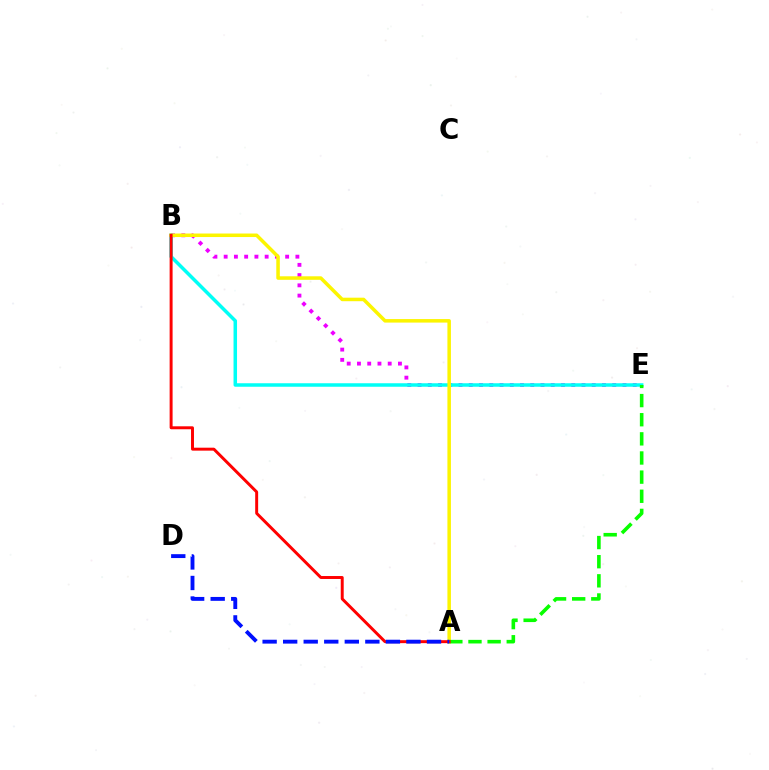{('B', 'E'): [{'color': '#ee00ff', 'line_style': 'dotted', 'thickness': 2.78}, {'color': '#00fff6', 'line_style': 'solid', 'thickness': 2.52}], ('A', 'B'): [{'color': '#fcf500', 'line_style': 'solid', 'thickness': 2.53}, {'color': '#ff0000', 'line_style': 'solid', 'thickness': 2.13}], ('A', 'E'): [{'color': '#08ff00', 'line_style': 'dashed', 'thickness': 2.6}], ('A', 'D'): [{'color': '#0010ff', 'line_style': 'dashed', 'thickness': 2.79}]}